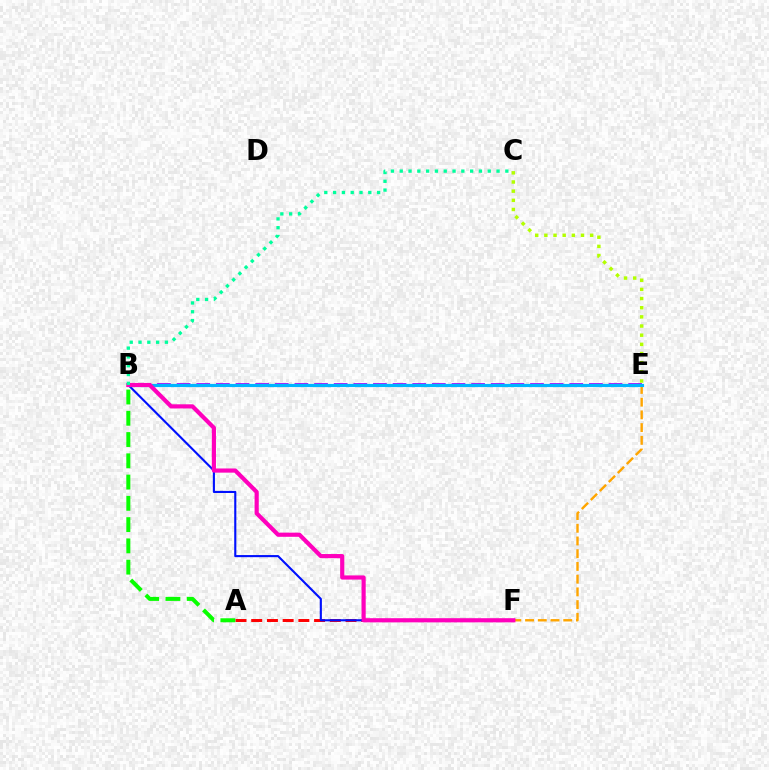{('C', 'E'): [{'color': '#b3ff00', 'line_style': 'dotted', 'thickness': 2.49}], ('B', 'E'): [{'color': '#9b00ff', 'line_style': 'dashed', 'thickness': 2.67}, {'color': '#00b5ff', 'line_style': 'solid', 'thickness': 2.27}], ('A', 'F'): [{'color': '#ff0000', 'line_style': 'dashed', 'thickness': 2.14}], ('B', 'F'): [{'color': '#0010ff', 'line_style': 'solid', 'thickness': 1.52}, {'color': '#ff00bd', 'line_style': 'solid', 'thickness': 3.0}], ('E', 'F'): [{'color': '#ffa500', 'line_style': 'dashed', 'thickness': 1.73}], ('B', 'C'): [{'color': '#00ff9d', 'line_style': 'dotted', 'thickness': 2.39}], ('A', 'B'): [{'color': '#08ff00', 'line_style': 'dashed', 'thickness': 2.89}]}